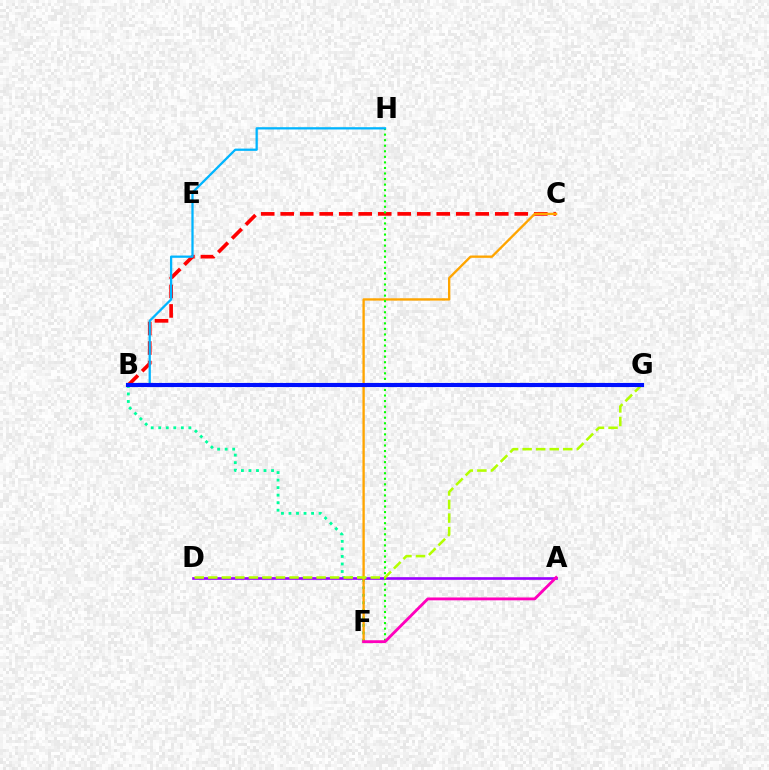{('B', 'F'): [{'color': '#00ff9d', 'line_style': 'dotted', 'thickness': 2.05}], ('B', 'C'): [{'color': '#ff0000', 'line_style': 'dashed', 'thickness': 2.65}], ('A', 'D'): [{'color': '#9b00ff', 'line_style': 'solid', 'thickness': 1.9}], ('C', 'F'): [{'color': '#ffa500', 'line_style': 'solid', 'thickness': 1.68}], ('F', 'H'): [{'color': '#08ff00', 'line_style': 'dotted', 'thickness': 1.51}], ('A', 'F'): [{'color': '#ff00bd', 'line_style': 'solid', 'thickness': 2.05}], ('D', 'G'): [{'color': '#b3ff00', 'line_style': 'dashed', 'thickness': 1.84}], ('B', 'H'): [{'color': '#00b5ff', 'line_style': 'solid', 'thickness': 1.64}], ('B', 'G'): [{'color': '#0010ff', 'line_style': 'solid', 'thickness': 2.97}]}